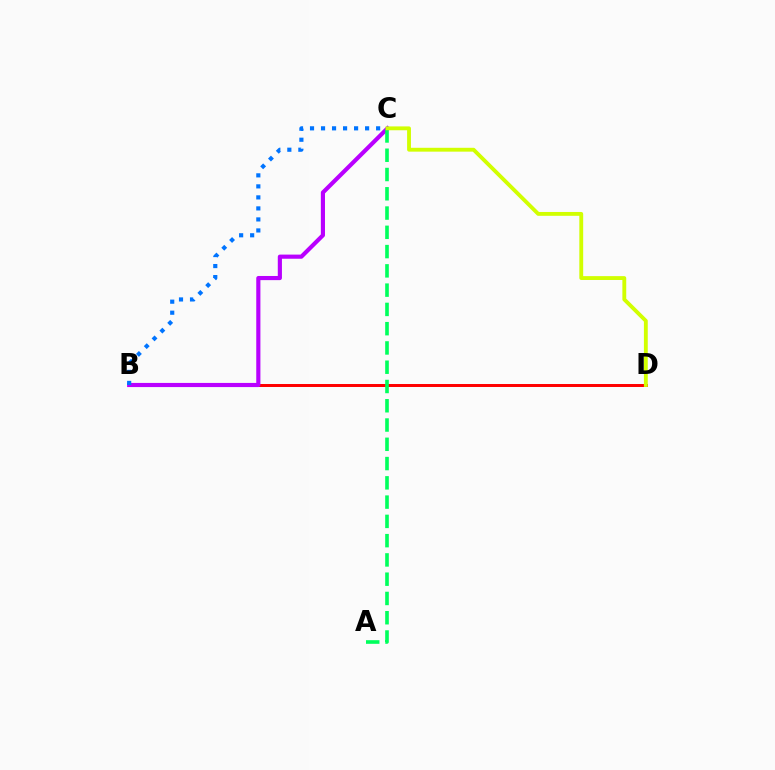{('B', 'D'): [{'color': '#ff0000', 'line_style': 'solid', 'thickness': 2.15}], ('B', 'C'): [{'color': '#b900ff', 'line_style': 'solid', 'thickness': 2.99}, {'color': '#0074ff', 'line_style': 'dotted', 'thickness': 2.99}], ('A', 'C'): [{'color': '#00ff5c', 'line_style': 'dashed', 'thickness': 2.62}], ('C', 'D'): [{'color': '#d1ff00', 'line_style': 'solid', 'thickness': 2.77}]}